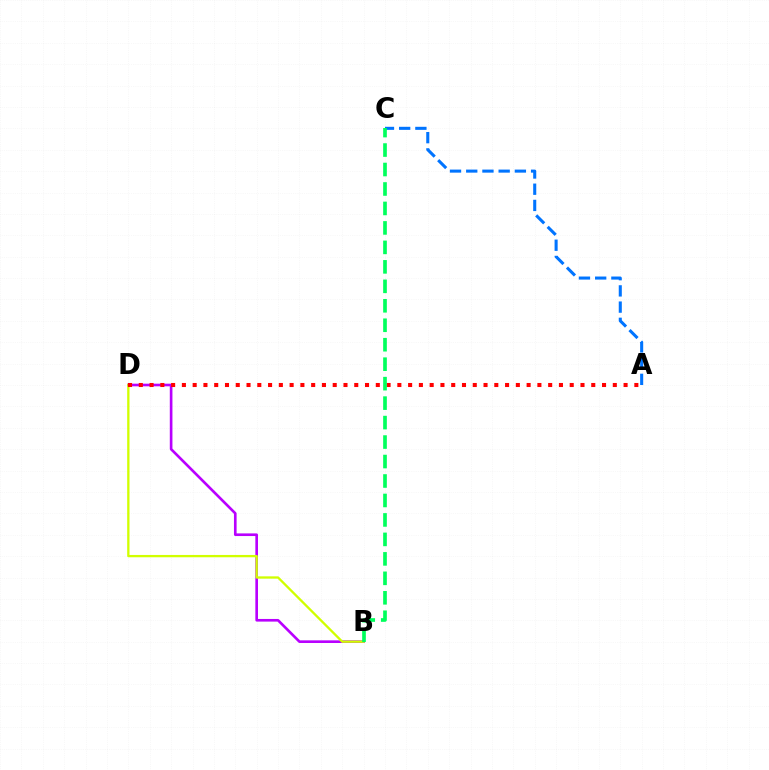{('B', 'D'): [{'color': '#b900ff', 'line_style': 'solid', 'thickness': 1.9}, {'color': '#d1ff00', 'line_style': 'solid', 'thickness': 1.67}], ('A', 'C'): [{'color': '#0074ff', 'line_style': 'dashed', 'thickness': 2.2}], ('A', 'D'): [{'color': '#ff0000', 'line_style': 'dotted', 'thickness': 2.93}], ('B', 'C'): [{'color': '#00ff5c', 'line_style': 'dashed', 'thickness': 2.64}]}